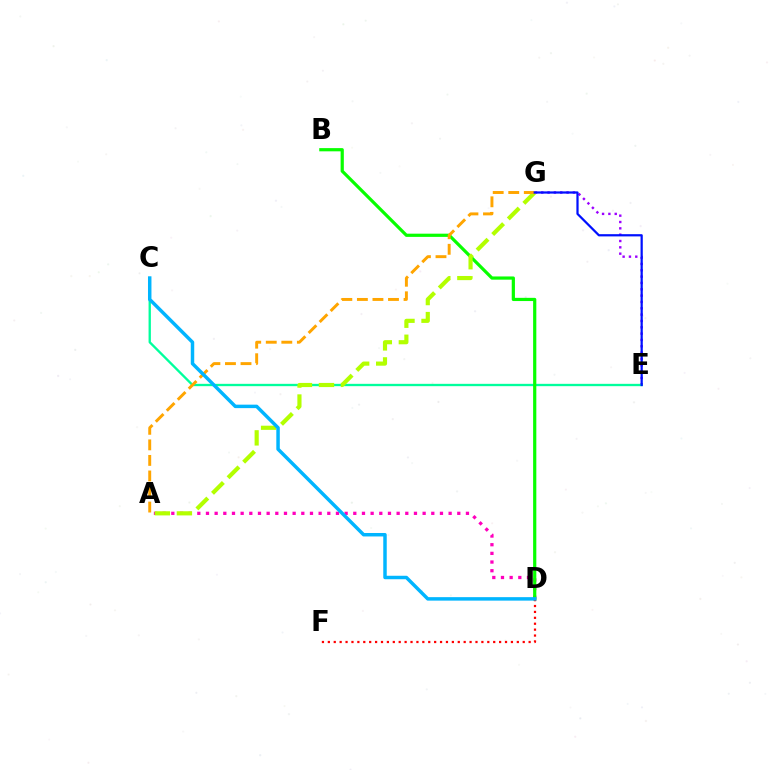{('E', 'G'): [{'color': '#9b00ff', 'line_style': 'dotted', 'thickness': 1.72}, {'color': '#0010ff', 'line_style': 'solid', 'thickness': 1.61}], ('C', 'E'): [{'color': '#00ff9d', 'line_style': 'solid', 'thickness': 1.68}], ('A', 'D'): [{'color': '#ff00bd', 'line_style': 'dotted', 'thickness': 2.35}], ('B', 'D'): [{'color': '#08ff00', 'line_style': 'solid', 'thickness': 2.31}], ('A', 'G'): [{'color': '#b3ff00', 'line_style': 'dashed', 'thickness': 2.99}, {'color': '#ffa500', 'line_style': 'dashed', 'thickness': 2.11}], ('D', 'F'): [{'color': '#ff0000', 'line_style': 'dotted', 'thickness': 1.6}], ('C', 'D'): [{'color': '#00b5ff', 'line_style': 'solid', 'thickness': 2.5}]}